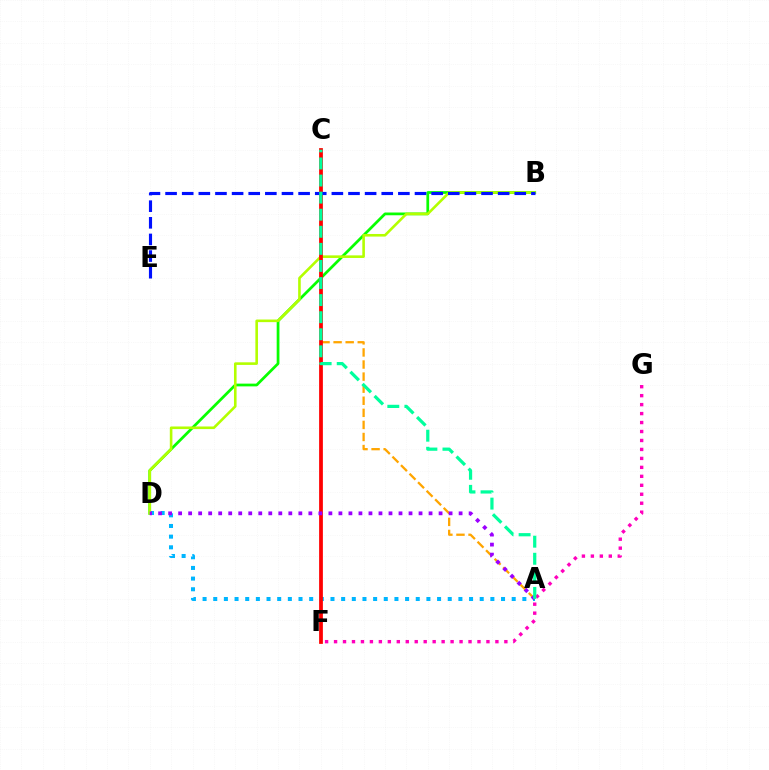{('A', 'C'): [{'color': '#ffa500', 'line_style': 'dashed', 'thickness': 1.64}, {'color': '#00ff9d', 'line_style': 'dashed', 'thickness': 2.32}], ('A', 'D'): [{'color': '#00b5ff', 'line_style': 'dotted', 'thickness': 2.9}, {'color': '#9b00ff', 'line_style': 'dotted', 'thickness': 2.72}], ('B', 'D'): [{'color': '#08ff00', 'line_style': 'solid', 'thickness': 1.98}, {'color': '#b3ff00', 'line_style': 'solid', 'thickness': 1.87}], ('C', 'F'): [{'color': '#ff0000', 'line_style': 'solid', 'thickness': 2.71}], ('F', 'G'): [{'color': '#ff00bd', 'line_style': 'dotted', 'thickness': 2.44}], ('B', 'E'): [{'color': '#0010ff', 'line_style': 'dashed', 'thickness': 2.26}]}